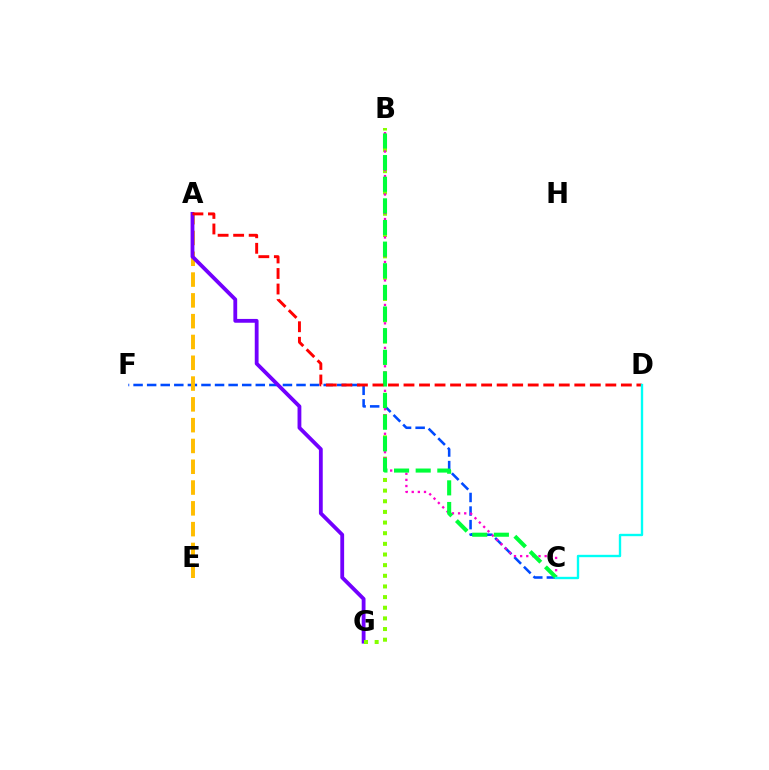{('C', 'F'): [{'color': '#004bff', 'line_style': 'dashed', 'thickness': 1.84}], ('A', 'E'): [{'color': '#ffbd00', 'line_style': 'dashed', 'thickness': 2.83}], ('A', 'G'): [{'color': '#7200ff', 'line_style': 'solid', 'thickness': 2.74}], ('B', 'G'): [{'color': '#84ff00', 'line_style': 'dotted', 'thickness': 2.89}], ('B', 'C'): [{'color': '#ff00cf', 'line_style': 'dotted', 'thickness': 1.67}, {'color': '#00ff39', 'line_style': 'dashed', 'thickness': 2.94}], ('A', 'D'): [{'color': '#ff0000', 'line_style': 'dashed', 'thickness': 2.11}], ('C', 'D'): [{'color': '#00fff6', 'line_style': 'solid', 'thickness': 1.71}]}